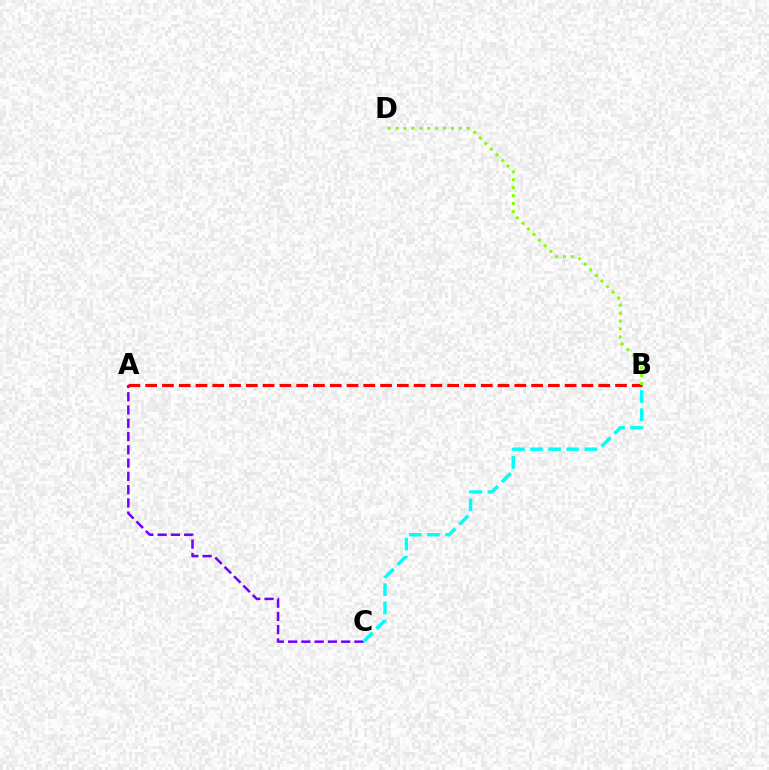{('A', 'C'): [{'color': '#7200ff', 'line_style': 'dashed', 'thickness': 1.8}], ('A', 'B'): [{'color': '#ff0000', 'line_style': 'dashed', 'thickness': 2.28}], ('B', 'C'): [{'color': '#00fff6', 'line_style': 'dashed', 'thickness': 2.47}], ('B', 'D'): [{'color': '#84ff00', 'line_style': 'dotted', 'thickness': 2.15}]}